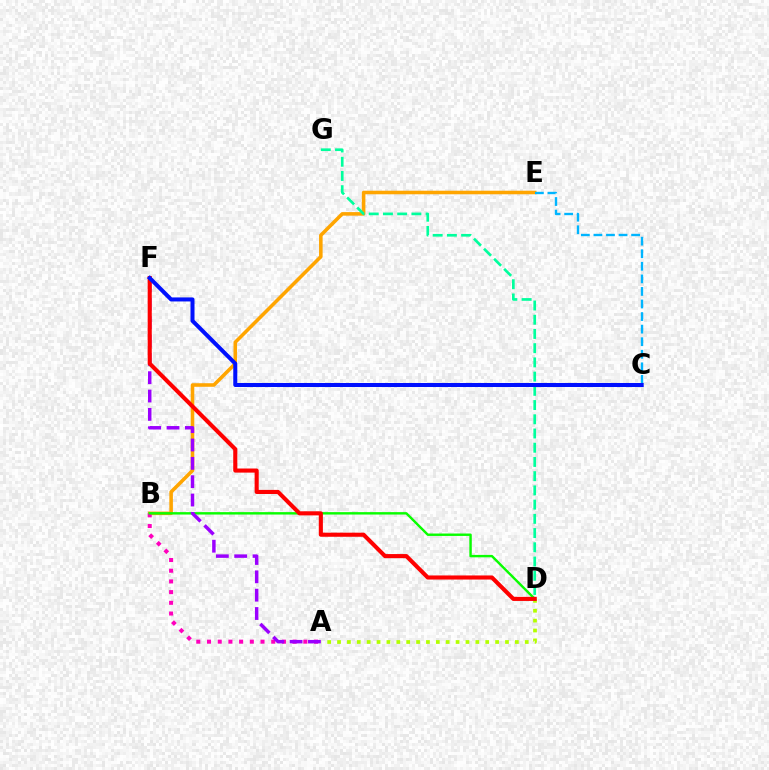{('B', 'E'): [{'color': '#ffa500', 'line_style': 'solid', 'thickness': 2.56}], ('D', 'G'): [{'color': '#00ff9d', 'line_style': 'dashed', 'thickness': 1.93}], ('A', 'B'): [{'color': '#ff00bd', 'line_style': 'dotted', 'thickness': 2.91}], ('B', 'D'): [{'color': '#08ff00', 'line_style': 'solid', 'thickness': 1.74}], ('A', 'F'): [{'color': '#9b00ff', 'line_style': 'dashed', 'thickness': 2.49}], ('A', 'D'): [{'color': '#b3ff00', 'line_style': 'dotted', 'thickness': 2.68}], ('D', 'F'): [{'color': '#ff0000', 'line_style': 'solid', 'thickness': 2.95}], ('C', 'E'): [{'color': '#00b5ff', 'line_style': 'dashed', 'thickness': 1.71}], ('C', 'F'): [{'color': '#0010ff', 'line_style': 'solid', 'thickness': 2.9}]}